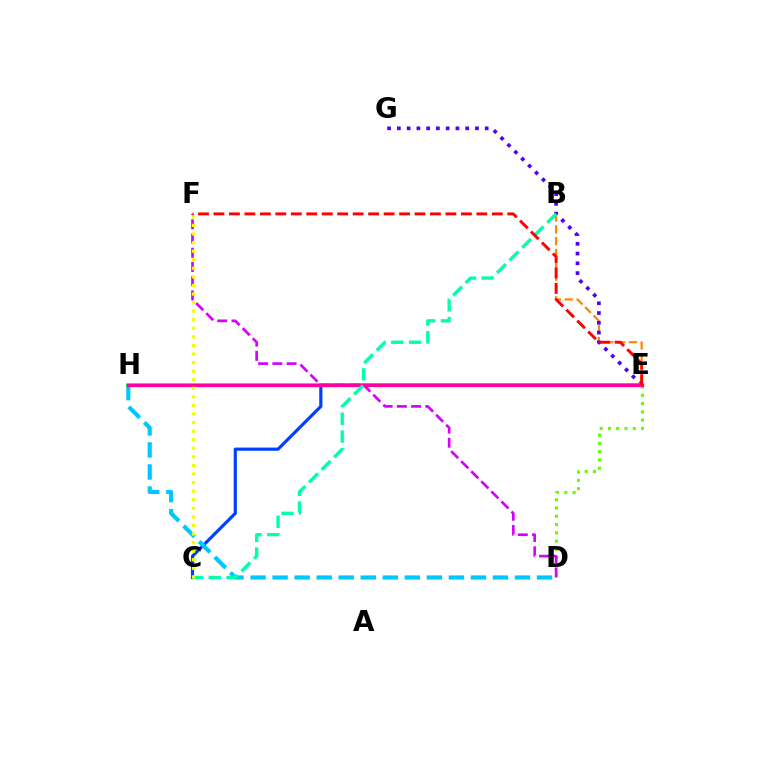{('B', 'E'): [{'color': '#ff8800', 'line_style': 'dashed', 'thickness': 1.61}], ('D', 'E'): [{'color': '#66ff00', 'line_style': 'dotted', 'thickness': 2.25}], ('E', 'G'): [{'color': '#4f00ff', 'line_style': 'dotted', 'thickness': 2.65}], ('C', 'E'): [{'color': '#003fff', 'line_style': 'solid', 'thickness': 2.28}], ('D', 'H'): [{'color': '#00c7ff', 'line_style': 'dashed', 'thickness': 2.99}], ('E', 'H'): [{'color': '#00ff27', 'line_style': 'solid', 'thickness': 2.56}, {'color': '#ff00a0', 'line_style': 'solid', 'thickness': 2.35}], ('D', 'F'): [{'color': '#d600ff', 'line_style': 'dashed', 'thickness': 1.93}], ('B', 'C'): [{'color': '#00ffaf', 'line_style': 'dashed', 'thickness': 2.41}], ('C', 'F'): [{'color': '#eeff00', 'line_style': 'dotted', 'thickness': 2.33}], ('E', 'F'): [{'color': '#ff0000', 'line_style': 'dashed', 'thickness': 2.1}]}